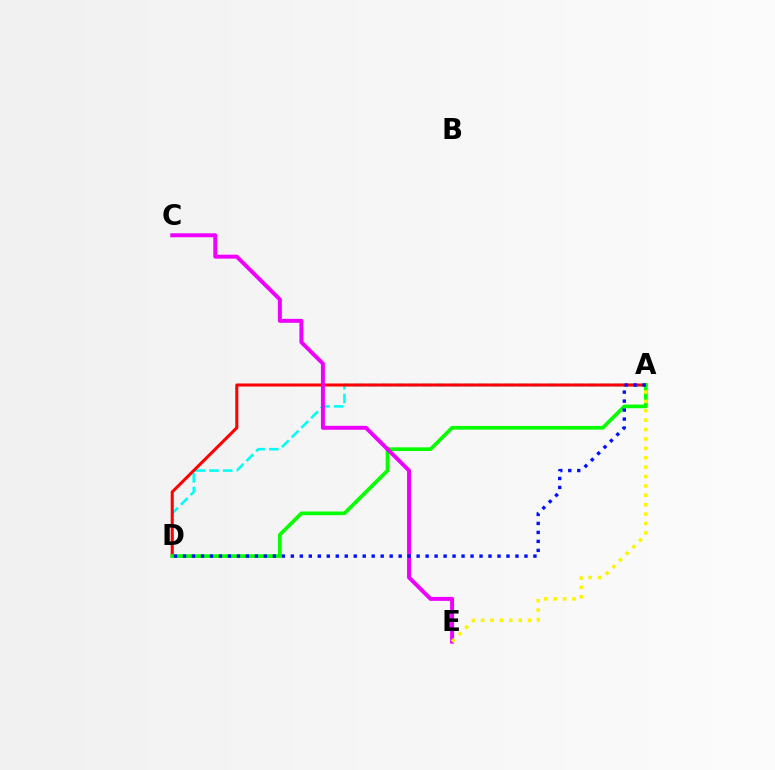{('A', 'D'): [{'color': '#00fff6', 'line_style': 'dashed', 'thickness': 1.87}, {'color': '#ff0000', 'line_style': 'solid', 'thickness': 2.19}, {'color': '#08ff00', 'line_style': 'solid', 'thickness': 2.65}, {'color': '#0010ff', 'line_style': 'dotted', 'thickness': 2.44}], ('C', 'E'): [{'color': '#ee00ff', 'line_style': 'solid', 'thickness': 2.85}], ('A', 'E'): [{'color': '#fcf500', 'line_style': 'dotted', 'thickness': 2.55}]}